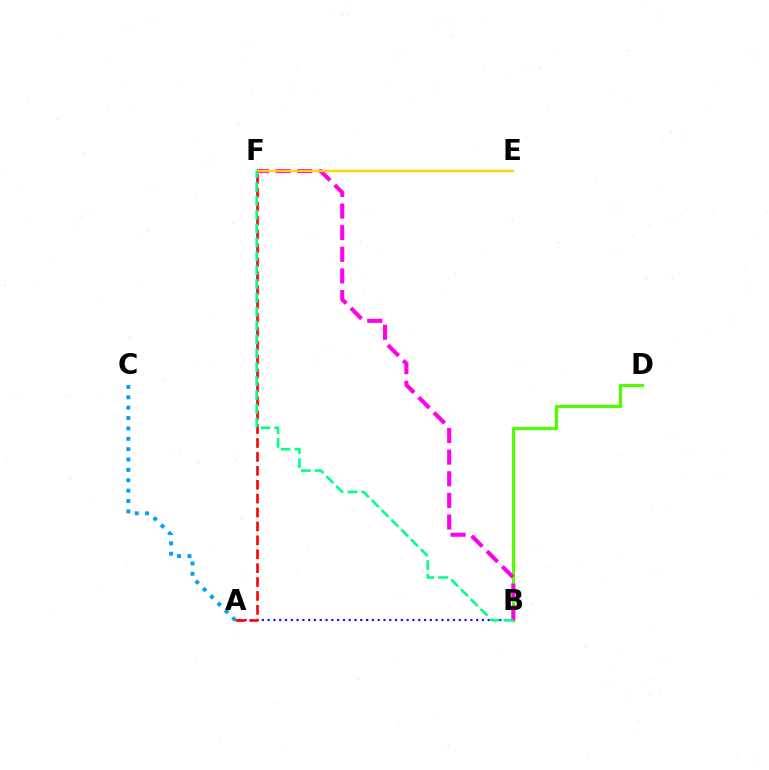{('B', 'D'): [{'color': '#4fff00', 'line_style': 'solid', 'thickness': 2.28}], ('B', 'F'): [{'color': '#ff00ed', 'line_style': 'dashed', 'thickness': 2.94}, {'color': '#00ff86', 'line_style': 'dashed', 'thickness': 1.88}], ('A', 'B'): [{'color': '#3700ff', 'line_style': 'dotted', 'thickness': 1.57}], ('A', 'C'): [{'color': '#009eff', 'line_style': 'dotted', 'thickness': 2.82}], ('A', 'F'): [{'color': '#ff0000', 'line_style': 'dashed', 'thickness': 1.89}], ('E', 'F'): [{'color': '#ffd500', 'line_style': 'solid', 'thickness': 1.71}]}